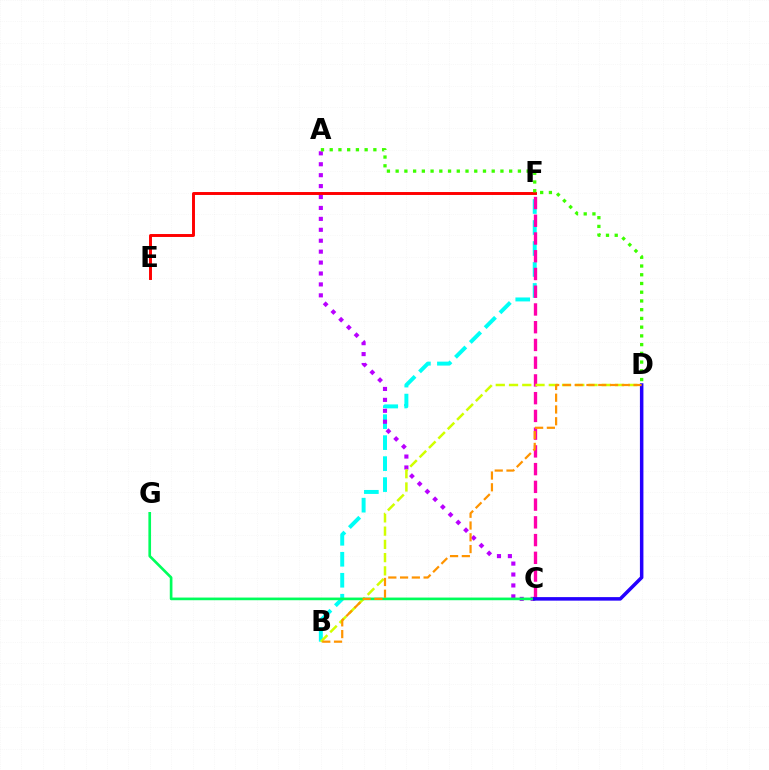{('B', 'F'): [{'color': '#00fff6', 'line_style': 'dashed', 'thickness': 2.85}], ('C', 'D'): [{'color': '#0074ff', 'line_style': 'solid', 'thickness': 1.57}, {'color': '#2500ff', 'line_style': 'solid', 'thickness': 2.52}], ('C', 'F'): [{'color': '#ff00ac', 'line_style': 'dashed', 'thickness': 2.41}], ('A', 'C'): [{'color': '#b900ff', 'line_style': 'dotted', 'thickness': 2.97}], ('B', 'D'): [{'color': '#d1ff00', 'line_style': 'dashed', 'thickness': 1.8}, {'color': '#ff9400', 'line_style': 'dashed', 'thickness': 1.6}], ('C', 'G'): [{'color': '#00ff5c', 'line_style': 'solid', 'thickness': 1.92}], ('E', 'F'): [{'color': '#ff0000', 'line_style': 'solid', 'thickness': 2.12}], ('A', 'D'): [{'color': '#3dff00', 'line_style': 'dotted', 'thickness': 2.37}]}